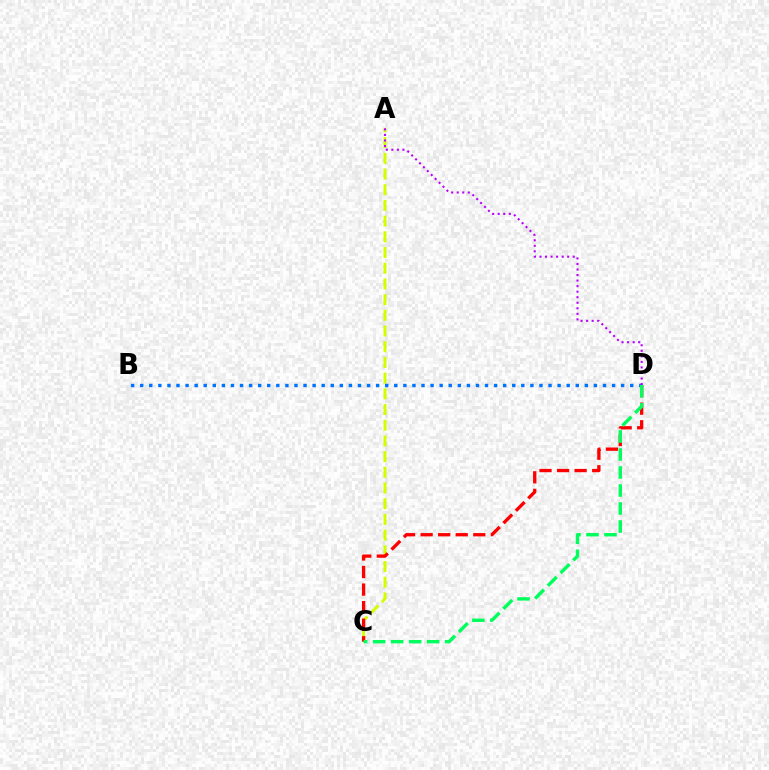{('A', 'C'): [{'color': '#d1ff00', 'line_style': 'dashed', 'thickness': 2.13}], ('C', 'D'): [{'color': '#ff0000', 'line_style': 'dashed', 'thickness': 2.39}, {'color': '#00ff5c', 'line_style': 'dashed', 'thickness': 2.45}], ('B', 'D'): [{'color': '#0074ff', 'line_style': 'dotted', 'thickness': 2.47}], ('A', 'D'): [{'color': '#b900ff', 'line_style': 'dotted', 'thickness': 1.51}]}